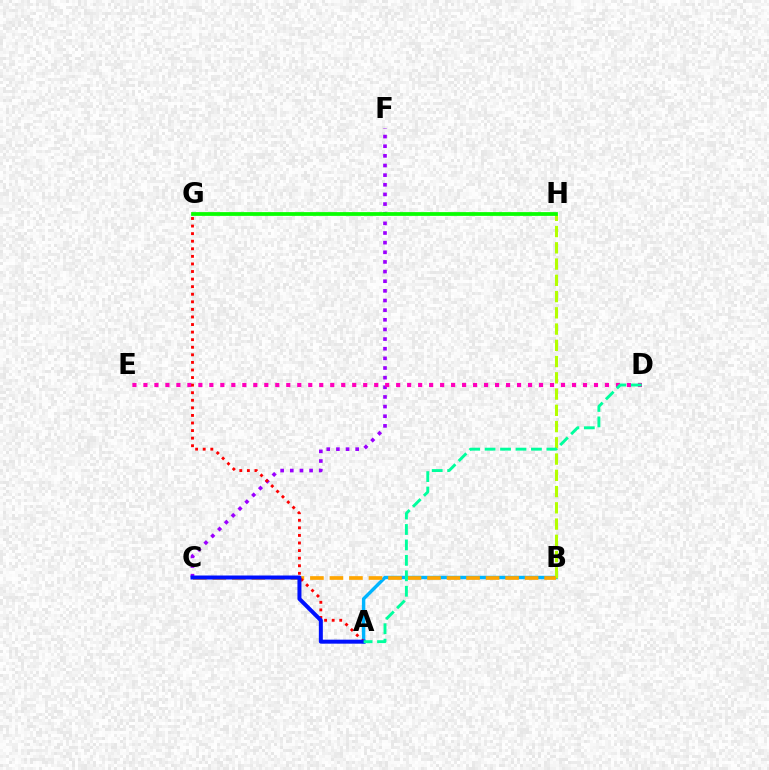{('A', 'B'): [{'color': '#00b5ff', 'line_style': 'solid', 'thickness': 2.46}], ('B', 'H'): [{'color': '#b3ff00', 'line_style': 'dashed', 'thickness': 2.21}], ('C', 'F'): [{'color': '#9b00ff', 'line_style': 'dotted', 'thickness': 2.62}], ('D', 'E'): [{'color': '#ff00bd', 'line_style': 'dotted', 'thickness': 2.99}], ('B', 'C'): [{'color': '#ffa500', 'line_style': 'dashed', 'thickness': 2.65}], ('A', 'G'): [{'color': '#ff0000', 'line_style': 'dotted', 'thickness': 2.06}], ('A', 'C'): [{'color': '#0010ff', 'line_style': 'solid', 'thickness': 2.88}], ('A', 'D'): [{'color': '#00ff9d', 'line_style': 'dashed', 'thickness': 2.1}], ('G', 'H'): [{'color': '#08ff00', 'line_style': 'solid', 'thickness': 2.71}]}